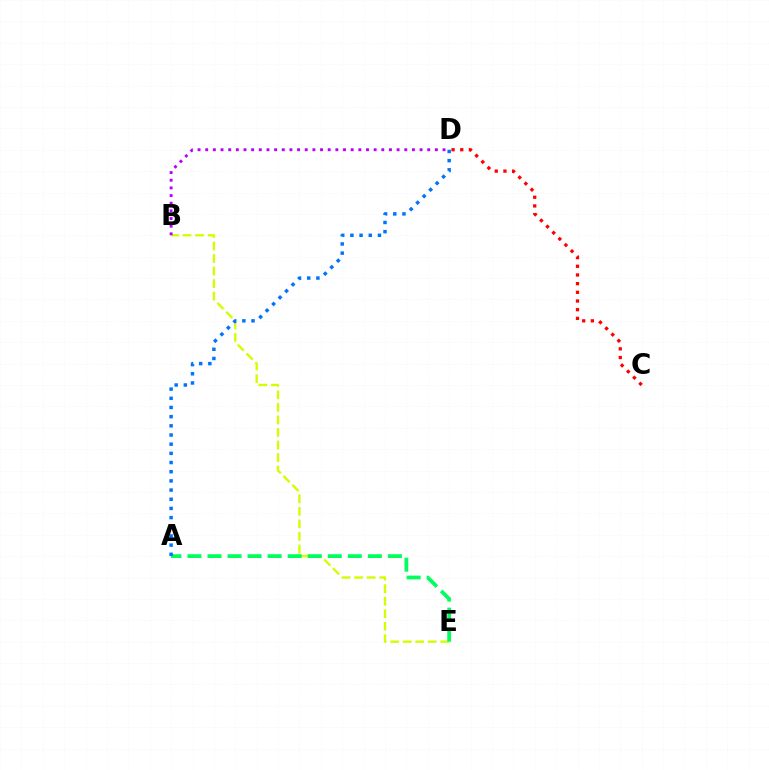{('C', 'D'): [{'color': '#ff0000', 'line_style': 'dotted', 'thickness': 2.36}], ('B', 'E'): [{'color': '#d1ff00', 'line_style': 'dashed', 'thickness': 1.7}], ('B', 'D'): [{'color': '#b900ff', 'line_style': 'dotted', 'thickness': 2.08}], ('A', 'E'): [{'color': '#00ff5c', 'line_style': 'dashed', 'thickness': 2.72}], ('A', 'D'): [{'color': '#0074ff', 'line_style': 'dotted', 'thickness': 2.49}]}